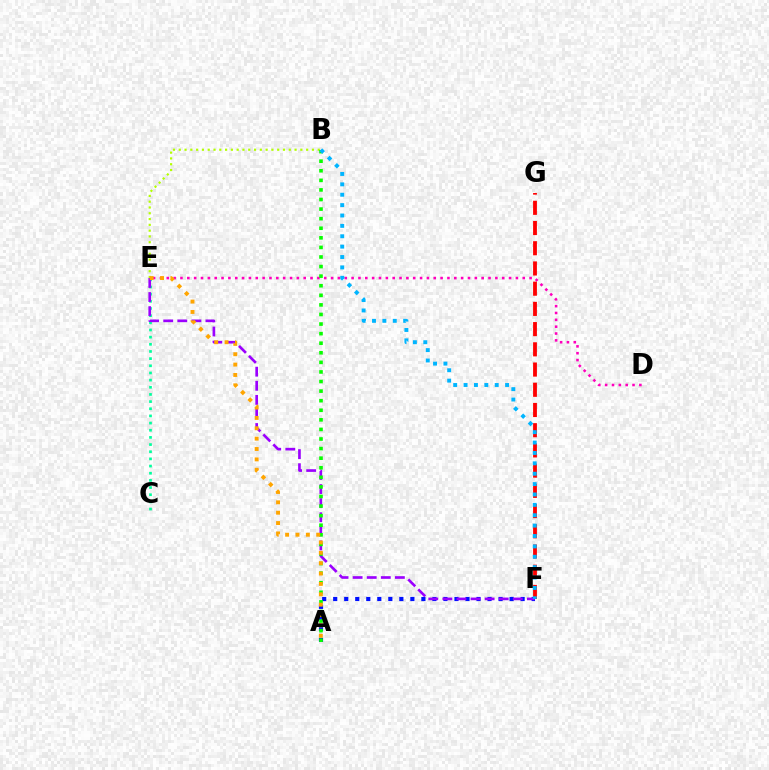{('D', 'E'): [{'color': '#ff00bd', 'line_style': 'dotted', 'thickness': 1.86}], ('F', 'G'): [{'color': '#ff0000', 'line_style': 'dashed', 'thickness': 2.75}], ('A', 'F'): [{'color': '#0010ff', 'line_style': 'dotted', 'thickness': 3.0}], ('B', 'E'): [{'color': '#b3ff00', 'line_style': 'dotted', 'thickness': 1.57}], ('C', 'E'): [{'color': '#00ff9d', 'line_style': 'dotted', 'thickness': 1.95}], ('E', 'F'): [{'color': '#9b00ff', 'line_style': 'dashed', 'thickness': 1.91}], ('A', 'B'): [{'color': '#08ff00', 'line_style': 'dotted', 'thickness': 2.6}], ('A', 'E'): [{'color': '#ffa500', 'line_style': 'dotted', 'thickness': 2.82}], ('B', 'F'): [{'color': '#00b5ff', 'line_style': 'dotted', 'thickness': 2.82}]}